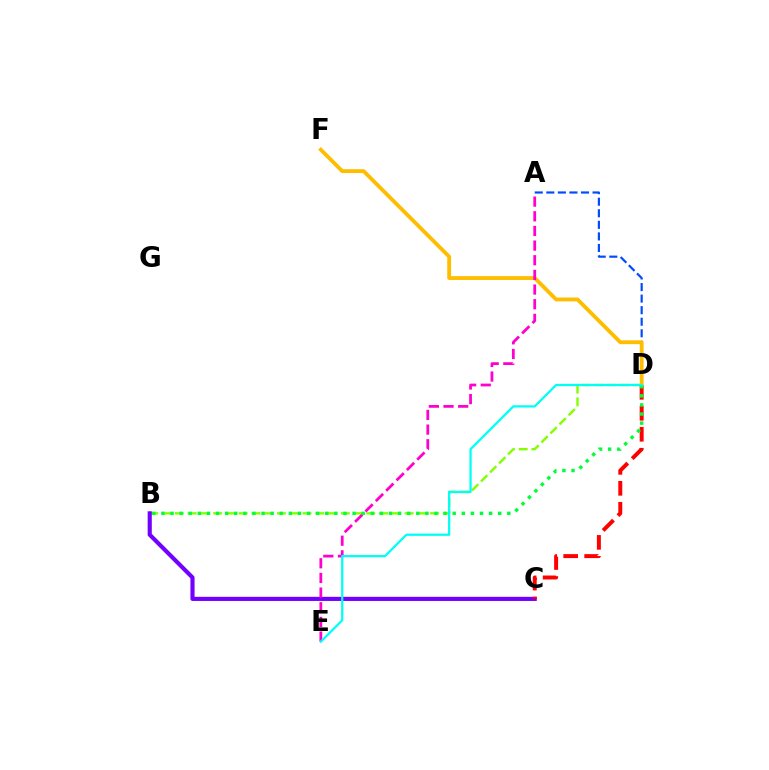{('A', 'D'): [{'color': '#004bff', 'line_style': 'dashed', 'thickness': 1.57}], ('B', 'D'): [{'color': '#84ff00', 'line_style': 'dashed', 'thickness': 1.73}, {'color': '#00ff39', 'line_style': 'dotted', 'thickness': 2.47}], ('B', 'C'): [{'color': '#7200ff', 'line_style': 'solid', 'thickness': 2.98}], ('C', 'D'): [{'color': '#ff0000', 'line_style': 'dashed', 'thickness': 2.85}], ('D', 'F'): [{'color': '#ffbd00', 'line_style': 'solid', 'thickness': 2.76}], ('A', 'E'): [{'color': '#ff00cf', 'line_style': 'dashed', 'thickness': 1.99}], ('D', 'E'): [{'color': '#00fff6', 'line_style': 'solid', 'thickness': 1.62}]}